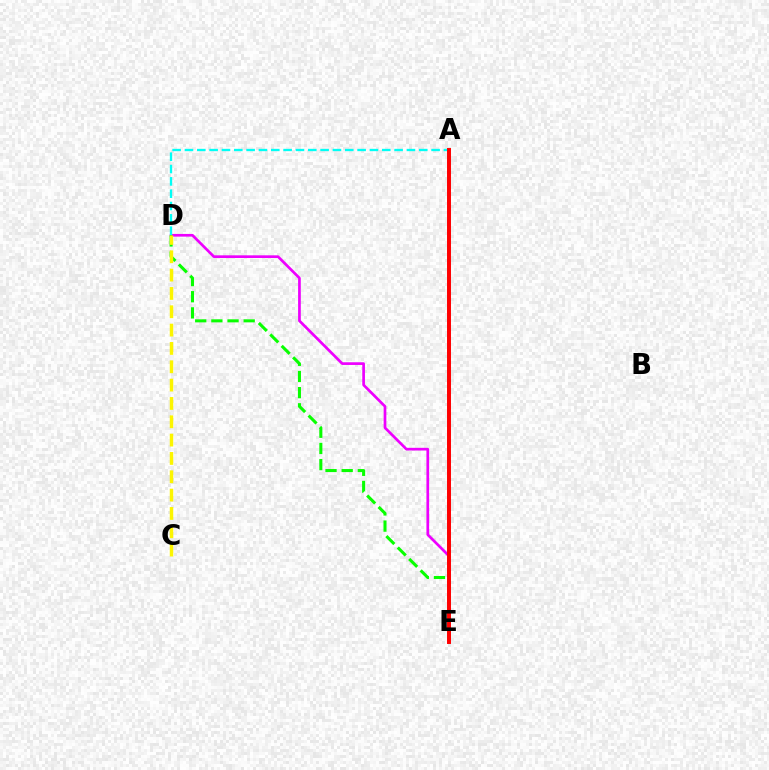{('A', 'E'): [{'color': '#0010ff', 'line_style': 'dashed', 'thickness': 1.76}, {'color': '#ff0000', 'line_style': 'solid', 'thickness': 2.85}], ('D', 'E'): [{'color': '#ee00ff', 'line_style': 'solid', 'thickness': 1.94}, {'color': '#08ff00', 'line_style': 'dashed', 'thickness': 2.2}], ('A', 'D'): [{'color': '#00fff6', 'line_style': 'dashed', 'thickness': 1.68}], ('C', 'D'): [{'color': '#fcf500', 'line_style': 'dashed', 'thickness': 2.49}]}